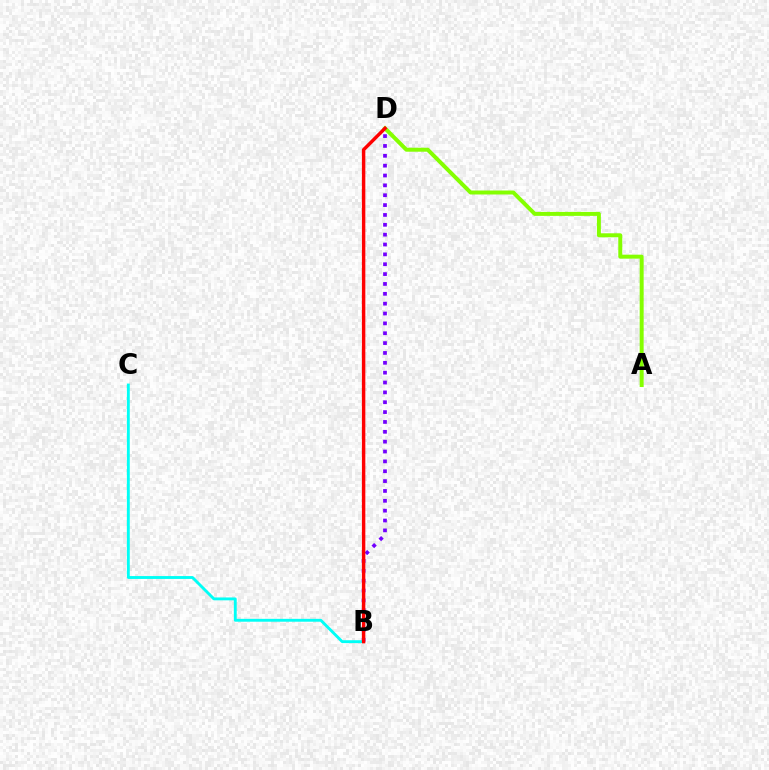{('B', 'D'): [{'color': '#7200ff', 'line_style': 'dotted', 'thickness': 2.68}, {'color': '#ff0000', 'line_style': 'solid', 'thickness': 2.46}], ('A', 'D'): [{'color': '#84ff00', 'line_style': 'solid', 'thickness': 2.86}], ('B', 'C'): [{'color': '#00fff6', 'line_style': 'solid', 'thickness': 2.06}]}